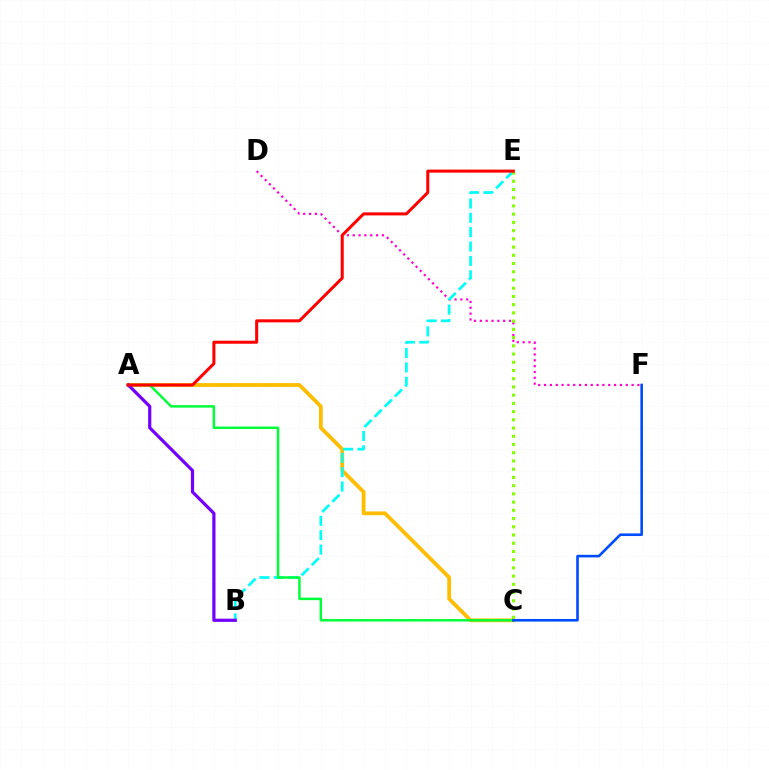{('A', 'C'): [{'color': '#ffbd00', 'line_style': 'solid', 'thickness': 2.73}, {'color': '#00ff39', 'line_style': 'solid', 'thickness': 1.78}], ('D', 'F'): [{'color': '#ff00cf', 'line_style': 'dotted', 'thickness': 1.59}], ('B', 'E'): [{'color': '#00fff6', 'line_style': 'dashed', 'thickness': 1.95}], ('C', 'F'): [{'color': '#004bff', 'line_style': 'solid', 'thickness': 1.88}], ('A', 'B'): [{'color': '#7200ff', 'line_style': 'solid', 'thickness': 2.3}], ('C', 'E'): [{'color': '#84ff00', 'line_style': 'dotted', 'thickness': 2.24}], ('A', 'E'): [{'color': '#ff0000', 'line_style': 'solid', 'thickness': 2.18}]}